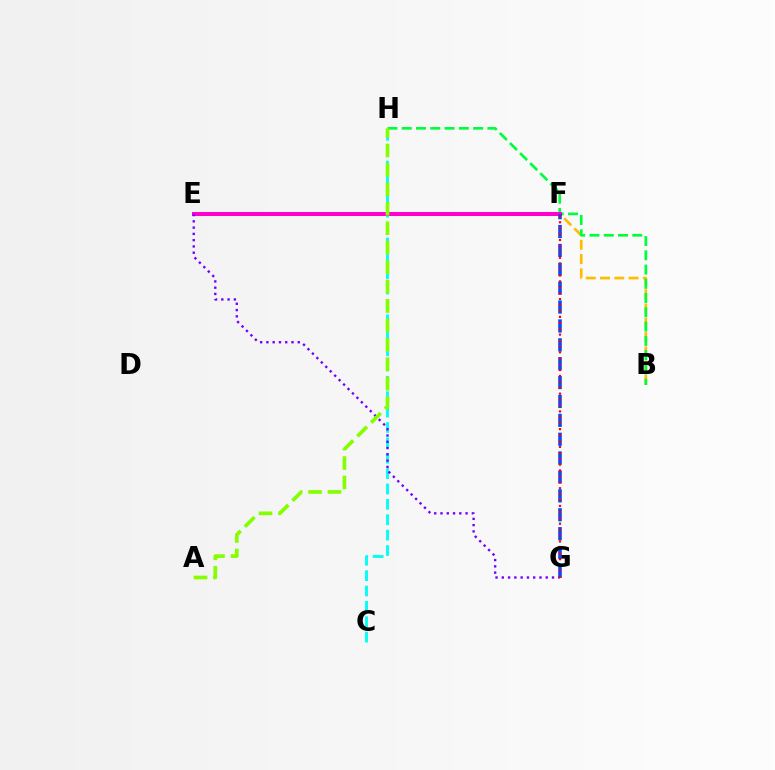{('C', 'H'): [{'color': '#00fff6', 'line_style': 'dashed', 'thickness': 2.09}], ('B', 'F'): [{'color': '#ffbd00', 'line_style': 'dashed', 'thickness': 1.94}], ('B', 'H'): [{'color': '#00ff39', 'line_style': 'dashed', 'thickness': 1.94}], ('E', 'F'): [{'color': '#ff00cf', 'line_style': 'solid', 'thickness': 2.87}], ('F', 'G'): [{'color': '#004bff', 'line_style': 'dashed', 'thickness': 2.57}, {'color': '#ff0000', 'line_style': 'dotted', 'thickness': 1.61}], ('E', 'G'): [{'color': '#7200ff', 'line_style': 'dotted', 'thickness': 1.7}], ('A', 'H'): [{'color': '#84ff00', 'line_style': 'dashed', 'thickness': 2.64}]}